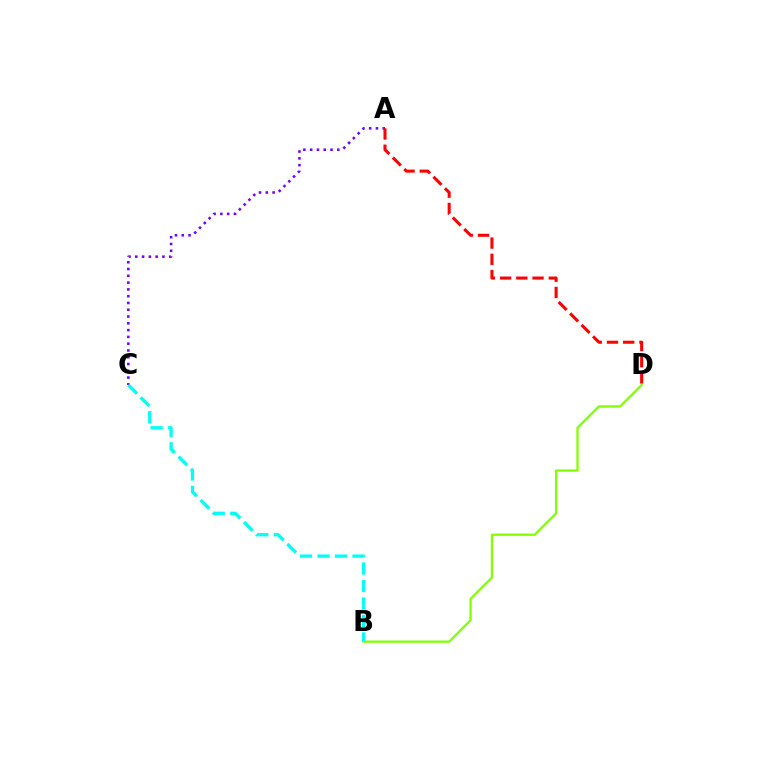{('B', 'D'): [{'color': '#84ff00', 'line_style': 'solid', 'thickness': 1.64}], ('A', 'C'): [{'color': '#7200ff', 'line_style': 'dotted', 'thickness': 1.84}], ('B', 'C'): [{'color': '#00fff6', 'line_style': 'dashed', 'thickness': 2.38}], ('A', 'D'): [{'color': '#ff0000', 'line_style': 'dashed', 'thickness': 2.2}]}